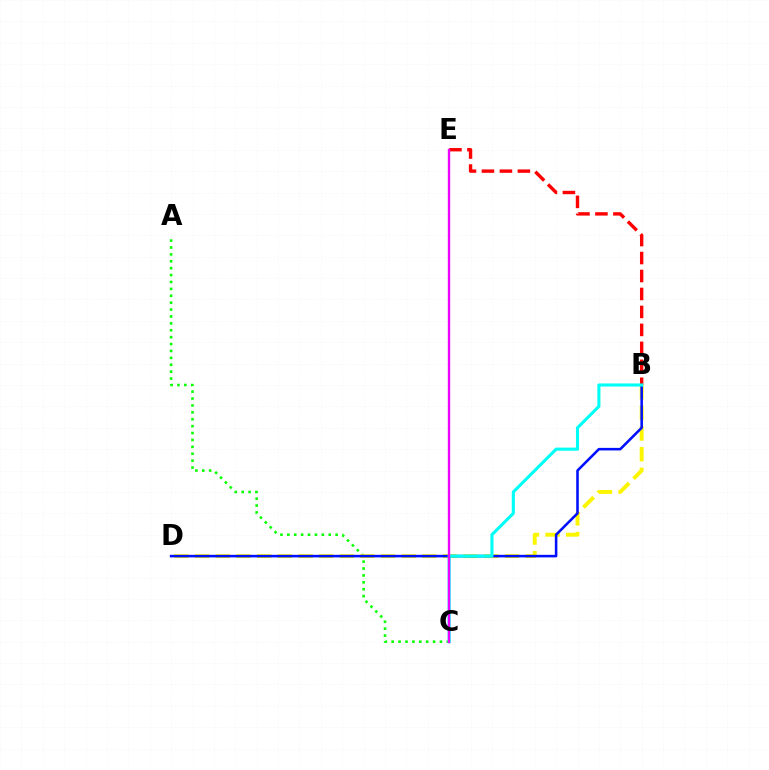{('A', 'C'): [{'color': '#08ff00', 'line_style': 'dotted', 'thickness': 1.87}], ('B', 'D'): [{'color': '#fcf500', 'line_style': 'dashed', 'thickness': 2.81}, {'color': '#0010ff', 'line_style': 'solid', 'thickness': 1.84}], ('B', 'E'): [{'color': '#ff0000', 'line_style': 'dashed', 'thickness': 2.44}], ('B', 'C'): [{'color': '#00fff6', 'line_style': 'solid', 'thickness': 2.23}], ('C', 'E'): [{'color': '#ee00ff', 'line_style': 'solid', 'thickness': 1.7}]}